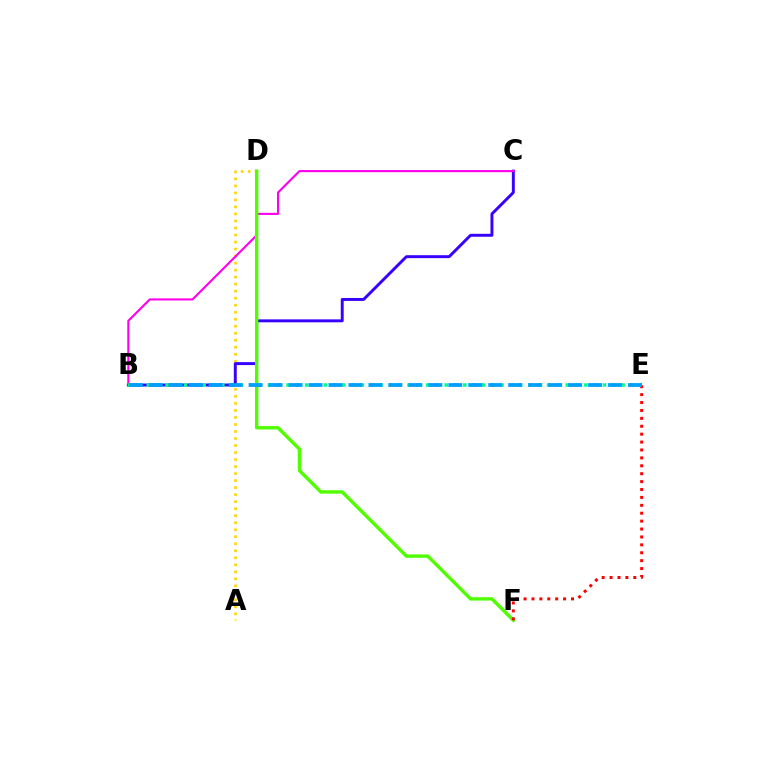{('A', 'D'): [{'color': '#ffd500', 'line_style': 'dotted', 'thickness': 1.91}], ('B', 'C'): [{'color': '#3700ff', 'line_style': 'solid', 'thickness': 2.12}, {'color': '#ff00ed', 'line_style': 'solid', 'thickness': 1.52}], ('D', 'F'): [{'color': '#4fff00', 'line_style': 'solid', 'thickness': 2.44}], ('E', 'F'): [{'color': '#ff0000', 'line_style': 'dotted', 'thickness': 2.15}], ('B', 'E'): [{'color': '#00ff86', 'line_style': 'dotted', 'thickness': 2.53}, {'color': '#009eff', 'line_style': 'dashed', 'thickness': 2.71}]}